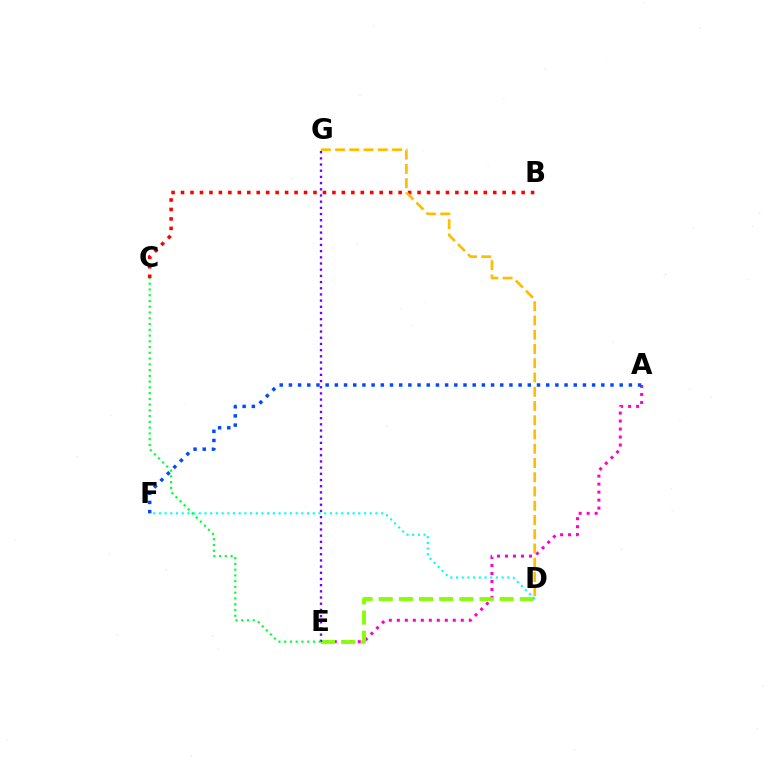{('A', 'E'): [{'color': '#ff00cf', 'line_style': 'dotted', 'thickness': 2.17}], ('D', 'E'): [{'color': '#84ff00', 'line_style': 'dashed', 'thickness': 2.74}], ('D', 'F'): [{'color': '#00fff6', 'line_style': 'dotted', 'thickness': 1.55}], ('B', 'C'): [{'color': '#ff0000', 'line_style': 'dotted', 'thickness': 2.57}], ('D', 'G'): [{'color': '#ffbd00', 'line_style': 'dashed', 'thickness': 1.94}], ('A', 'F'): [{'color': '#004bff', 'line_style': 'dotted', 'thickness': 2.5}], ('E', 'G'): [{'color': '#7200ff', 'line_style': 'dotted', 'thickness': 1.68}], ('C', 'E'): [{'color': '#00ff39', 'line_style': 'dotted', 'thickness': 1.56}]}